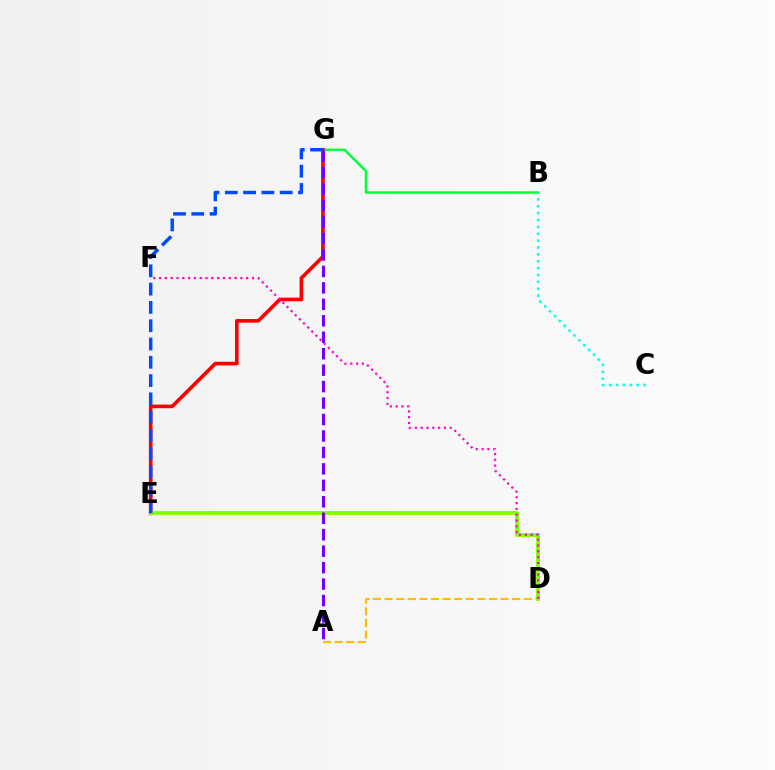{('B', 'G'): [{'color': '#00ff39', 'line_style': 'solid', 'thickness': 1.76}], ('A', 'D'): [{'color': '#ffbd00', 'line_style': 'dashed', 'thickness': 1.58}], ('E', 'G'): [{'color': '#ff0000', 'line_style': 'solid', 'thickness': 2.61}, {'color': '#004bff', 'line_style': 'dashed', 'thickness': 2.48}], ('D', 'E'): [{'color': '#84ff00', 'line_style': 'solid', 'thickness': 2.79}], ('D', 'F'): [{'color': '#ff00cf', 'line_style': 'dotted', 'thickness': 1.58}], ('B', 'C'): [{'color': '#00fff6', 'line_style': 'dotted', 'thickness': 1.87}], ('A', 'G'): [{'color': '#7200ff', 'line_style': 'dashed', 'thickness': 2.24}]}